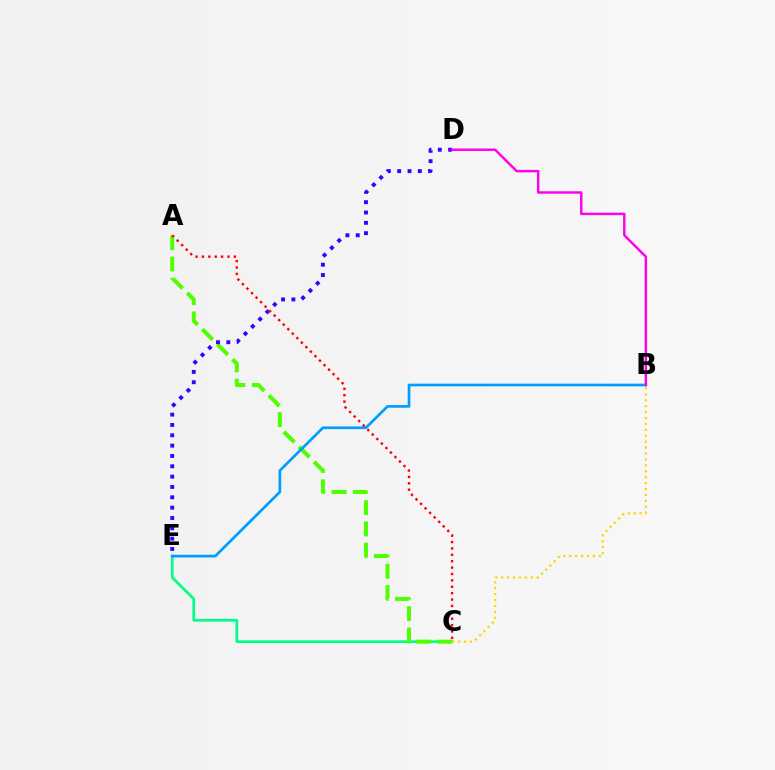{('C', 'E'): [{'color': '#00ff86', 'line_style': 'solid', 'thickness': 1.95}], ('A', 'C'): [{'color': '#4fff00', 'line_style': 'dashed', 'thickness': 2.89}, {'color': '#ff0000', 'line_style': 'dotted', 'thickness': 1.74}], ('B', 'E'): [{'color': '#009eff', 'line_style': 'solid', 'thickness': 1.94}], ('D', 'E'): [{'color': '#3700ff', 'line_style': 'dotted', 'thickness': 2.81}], ('B', 'D'): [{'color': '#ff00ed', 'line_style': 'solid', 'thickness': 1.77}], ('B', 'C'): [{'color': '#ffd500', 'line_style': 'dotted', 'thickness': 1.61}]}